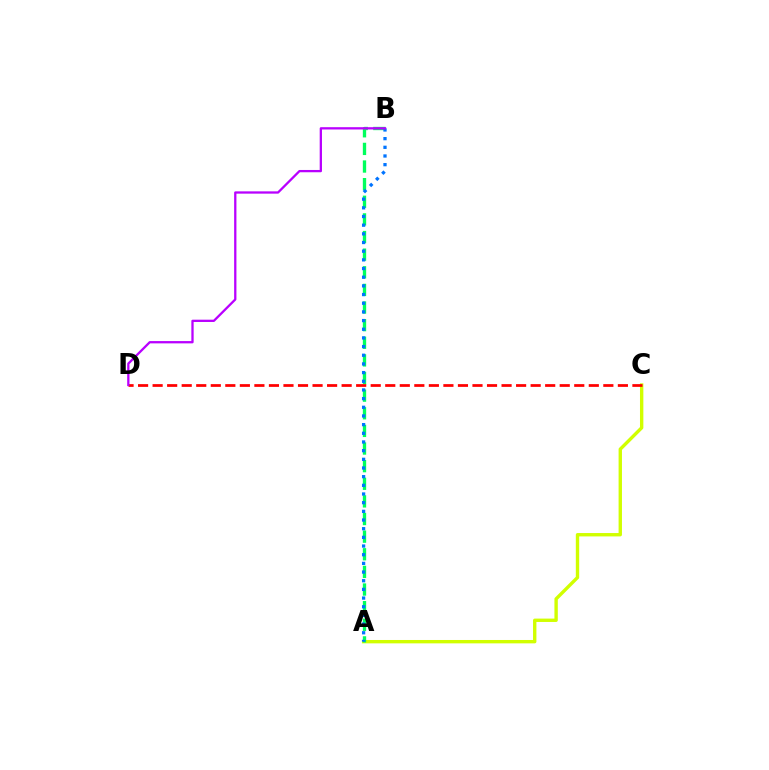{('A', 'C'): [{'color': '#d1ff00', 'line_style': 'solid', 'thickness': 2.43}], ('A', 'B'): [{'color': '#00ff5c', 'line_style': 'dashed', 'thickness': 2.39}, {'color': '#0074ff', 'line_style': 'dotted', 'thickness': 2.36}], ('C', 'D'): [{'color': '#ff0000', 'line_style': 'dashed', 'thickness': 1.98}], ('B', 'D'): [{'color': '#b900ff', 'line_style': 'solid', 'thickness': 1.65}]}